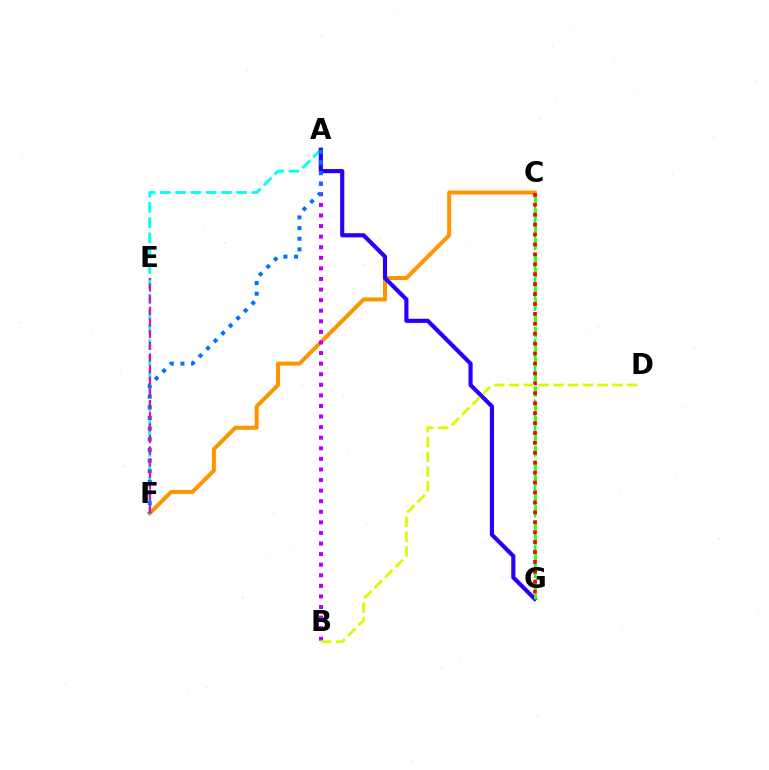{('C', 'G'): [{'color': '#00ff5c', 'line_style': 'dashed', 'thickness': 1.65}, {'color': '#3dff00', 'line_style': 'dashed', 'thickness': 2.02}, {'color': '#ff0000', 'line_style': 'dotted', 'thickness': 2.7}], ('C', 'F'): [{'color': '#ff9400', 'line_style': 'solid', 'thickness': 2.87}], ('A', 'F'): [{'color': '#00fff6', 'line_style': 'dashed', 'thickness': 2.07}, {'color': '#0074ff', 'line_style': 'dotted', 'thickness': 2.89}], ('A', 'G'): [{'color': '#2500ff', 'line_style': 'solid', 'thickness': 2.98}], ('A', 'B'): [{'color': '#b900ff', 'line_style': 'dotted', 'thickness': 2.88}], ('E', 'F'): [{'color': '#ff00ac', 'line_style': 'dashed', 'thickness': 1.58}], ('B', 'D'): [{'color': '#d1ff00', 'line_style': 'dashed', 'thickness': 2.01}]}